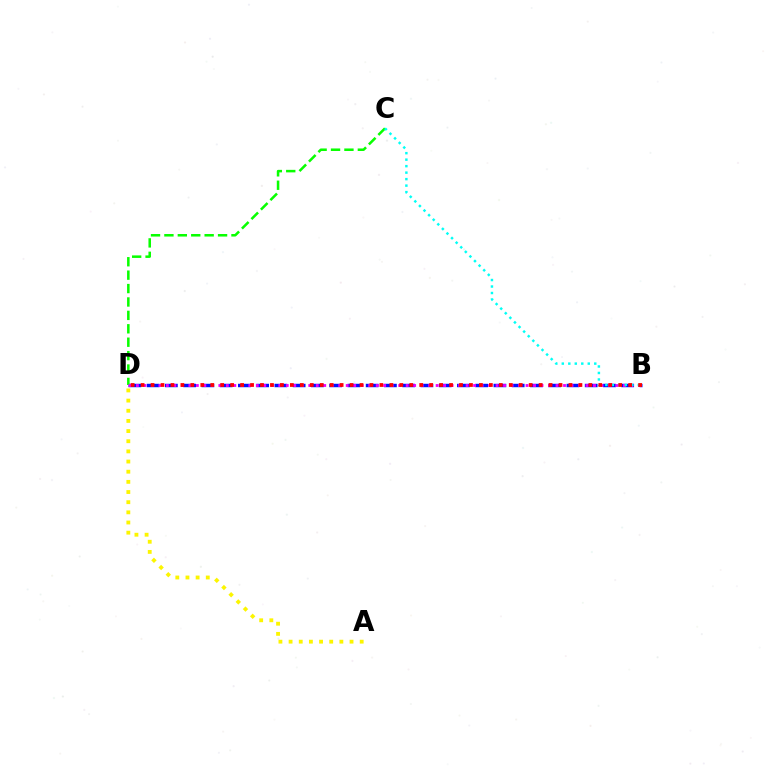{('B', 'D'): [{'color': '#0010ff', 'line_style': 'dashed', 'thickness': 2.48}, {'color': '#ee00ff', 'line_style': 'dotted', 'thickness': 2.04}, {'color': '#ff0000', 'line_style': 'dotted', 'thickness': 2.7}], ('C', 'D'): [{'color': '#08ff00', 'line_style': 'dashed', 'thickness': 1.82}], ('A', 'D'): [{'color': '#fcf500', 'line_style': 'dotted', 'thickness': 2.76}], ('B', 'C'): [{'color': '#00fff6', 'line_style': 'dotted', 'thickness': 1.76}]}